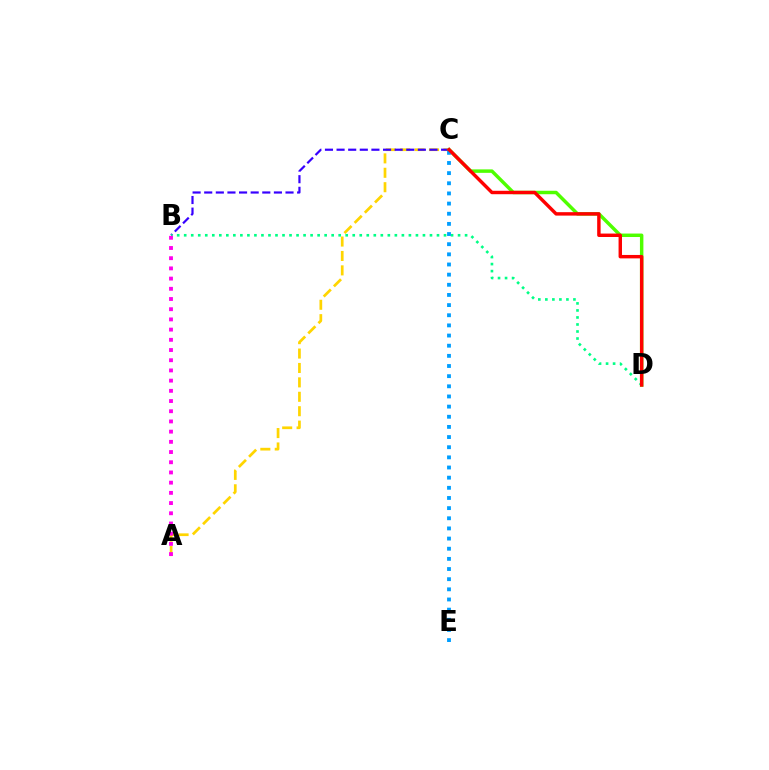{('A', 'C'): [{'color': '#ffd500', 'line_style': 'dashed', 'thickness': 1.96}], ('B', 'C'): [{'color': '#3700ff', 'line_style': 'dashed', 'thickness': 1.58}], ('C', 'D'): [{'color': '#4fff00', 'line_style': 'solid', 'thickness': 2.49}, {'color': '#ff0000', 'line_style': 'solid', 'thickness': 2.47}], ('B', 'D'): [{'color': '#00ff86', 'line_style': 'dotted', 'thickness': 1.91}], ('C', 'E'): [{'color': '#009eff', 'line_style': 'dotted', 'thickness': 2.76}], ('A', 'B'): [{'color': '#ff00ed', 'line_style': 'dotted', 'thickness': 2.77}]}